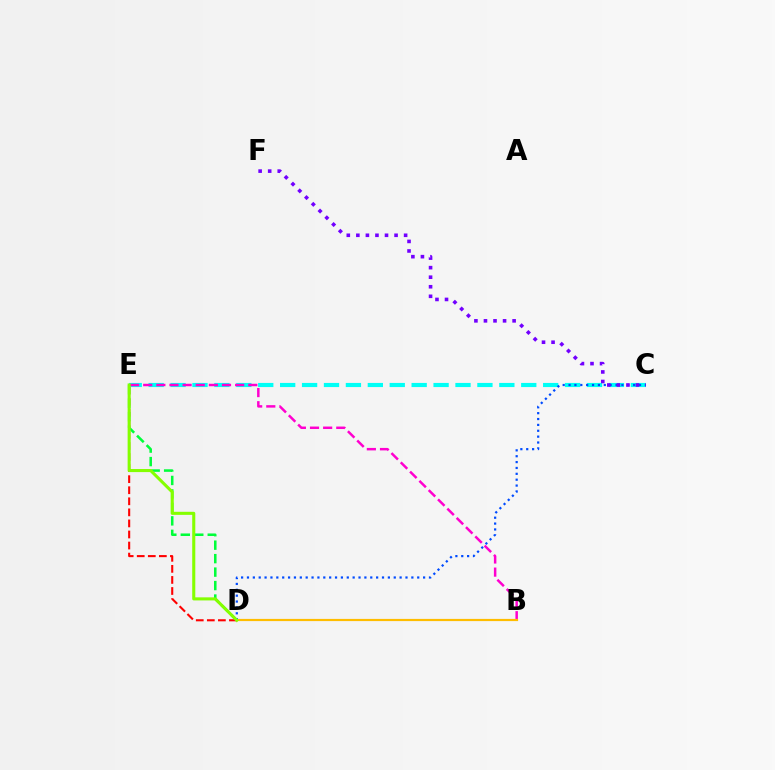{('D', 'E'): [{'color': '#00ff39', 'line_style': 'dashed', 'thickness': 1.83}, {'color': '#ff0000', 'line_style': 'dashed', 'thickness': 1.5}, {'color': '#84ff00', 'line_style': 'solid', 'thickness': 2.22}], ('C', 'E'): [{'color': '#00fff6', 'line_style': 'dashed', 'thickness': 2.98}], ('B', 'E'): [{'color': '#ff00cf', 'line_style': 'dashed', 'thickness': 1.78}], ('C', 'D'): [{'color': '#004bff', 'line_style': 'dotted', 'thickness': 1.6}], ('C', 'F'): [{'color': '#7200ff', 'line_style': 'dotted', 'thickness': 2.6}], ('B', 'D'): [{'color': '#ffbd00', 'line_style': 'solid', 'thickness': 1.58}]}